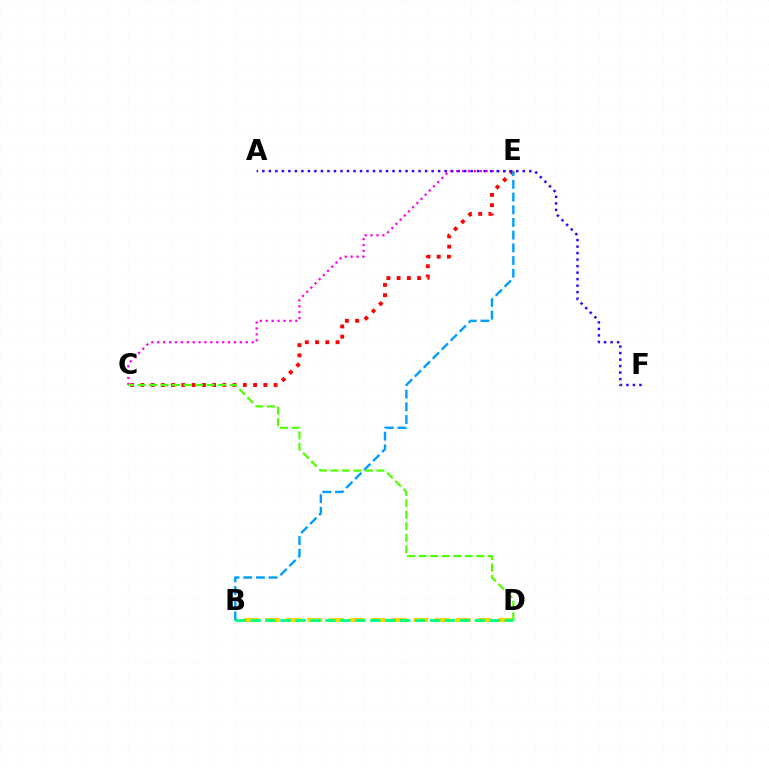{('C', 'E'): [{'color': '#ff00ed', 'line_style': 'dotted', 'thickness': 1.6}, {'color': '#ff0000', 'line_style': 'dotted', 'thickness': 2.78}], ('B', 'D'): [{'color': '#ffd500', 'line_style': 'dashed', 'thickness': 2.88}, {'color': '#00ff86', 'line_style': 'dashed', 'thickness': 2.03}], ('B', 'E'): [{'color': '#009eff', 'line_style': 'dashed', 'thickness': 1.72}], ('A', 'F'): [{'color': '#3700ff', 'line_style': 'dotted', 'thickness': 1.77}], ('C', 'D'): [{'color': '#4fff00', 'line_style': 'dashed', 'thickness': 1.57}]}